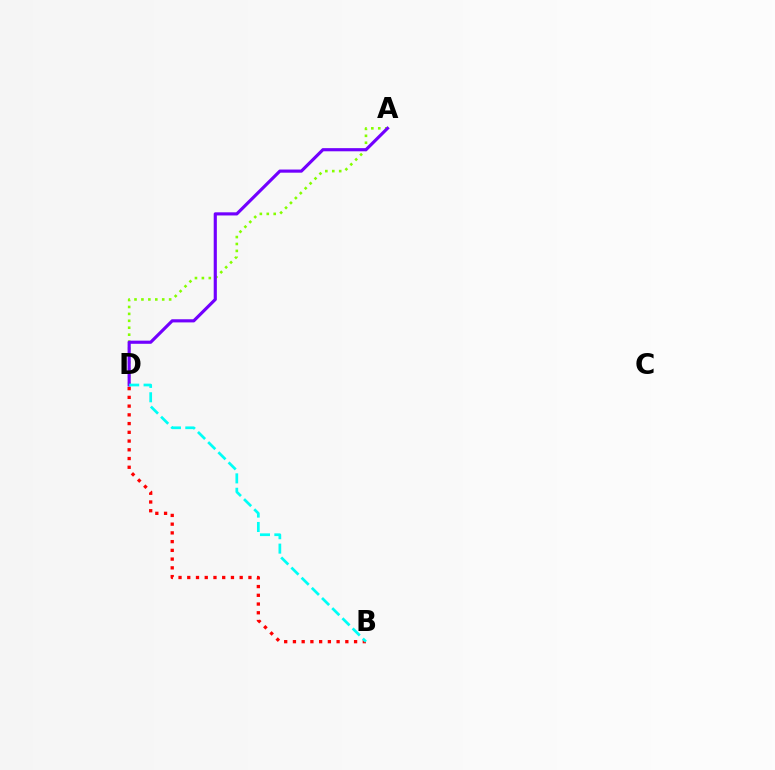{('A', 'D'): [{'color': '#84ff00', 'line_style': 'dotted', 'thickness': 1.88}, {'color': '#7200ff', 'line_style': 'solid', 'thickness': 2.27}], ('B', 'D'): [{'color': '#ff0000', 'line_style': 'dotted', 'thickness': 2.37}, {'color': '#00fff6', 'line_style': 'dashed', 'thickness': 1.95}]}